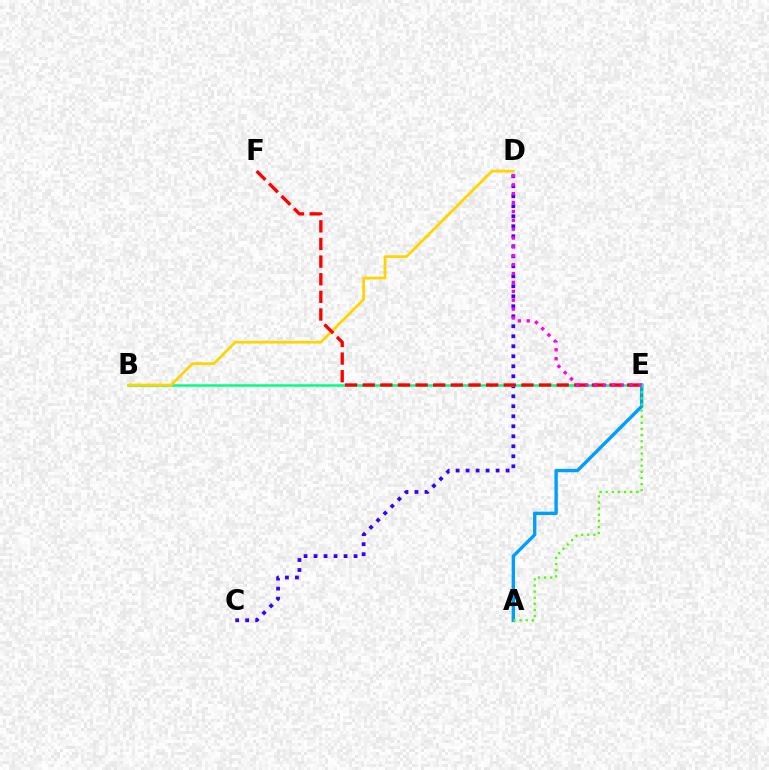{('A', 'E'): [{'color': '#009eff', 'line_style': 'solid', 'thickness': 2.42}, {'color': '#4fff00', 'line_style': 'dotted', 'thickness': 1.66}], ('C', 'D'): [{'color': '#3700ff', 'line_style': 'dotted', 'thickness': 2.72}], ('B', 'E'): [{'color': '#00ff86', 'line_style': 'solid', 'thickness': 1.8}], ('B', 'D'): [{'color': '#ffd500', 'line_style': 'solid', 'thickness': 1.97}], ('E', 'F'): [{'color': '#ff0000', 'line_style': 'dashed', 'thickness': 2.4}], ('D', 'E'): [{'color': '#ff00ed', 'line_style': 'dotted', 'thickness': 2.41}]}